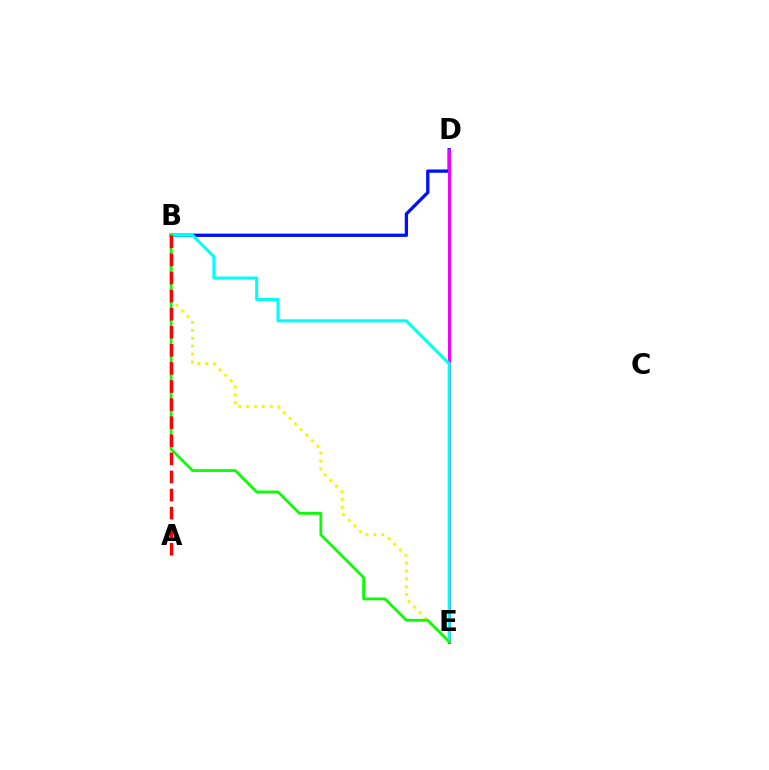{('B', 'D'): [{'color': '#0010ff', 'line_style': 'solid', 'thickness': 2.38}], ('D', 'E'): [{'color': '#ee00ff', 'line_style': 'solid', 'thickness': 2.13}], ('B', 'E'): [{'color': '#00fff6', 'line_style': 'solid', 'thickness': 2.2}, {'color': '#fcf500', 'line_style': 'dotted', 'thickness': 2.15}, {'color': '#08ff00', 'line_style': 'solid', 'thickness': 1.98}], ('A', 'B'): [{'color': '#ff0000', 'line_style': 'dashed', 'thickness': 2.46}]}